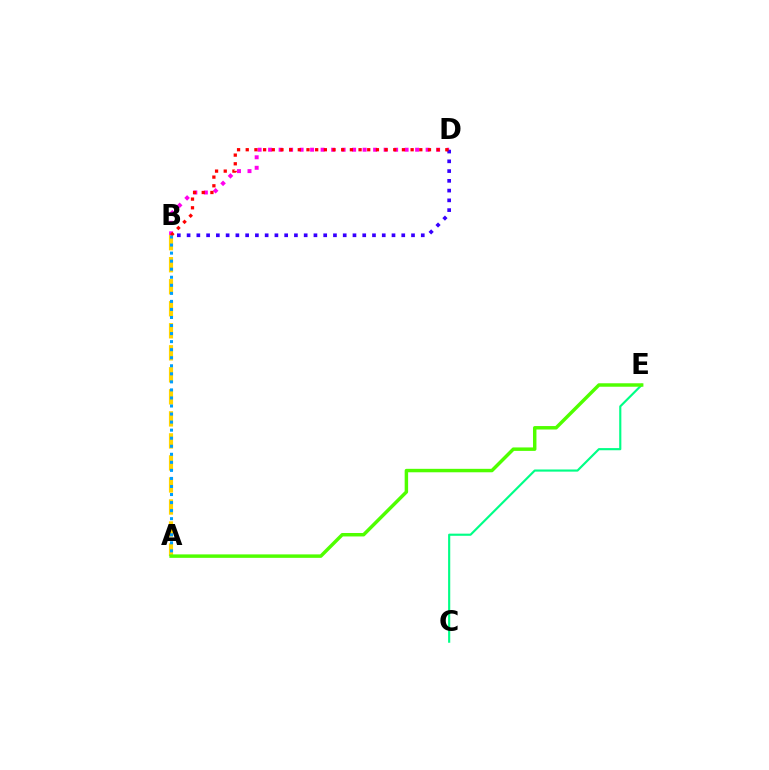{('B', 'D'): [{'color': '#ff00ed', 'line_style': 'dotted', 'thickness': 2.85}, {'color': '#3700ff', 'line_style': 'dotted', 'thickness': 2.65}, {'color': '#ff0000', 'line_style': 'dotted', 'thickness': 2.36}], ('A', 'B'): [{'color': '#ffd500', 'line_style': 'dashed', 'thickness': 2.99}, {'color': '#009eff', 'line_style': 'dotted', 'thickness': 2.19}], ('C', 'E'): [{'color': '#00ff86', 'line_style': 'solid', 'thickness': 1.55}], ('A', 'E'): [{'color': '#4fff00', 'line_style': 'solid', 'thickness': 2.49}]}